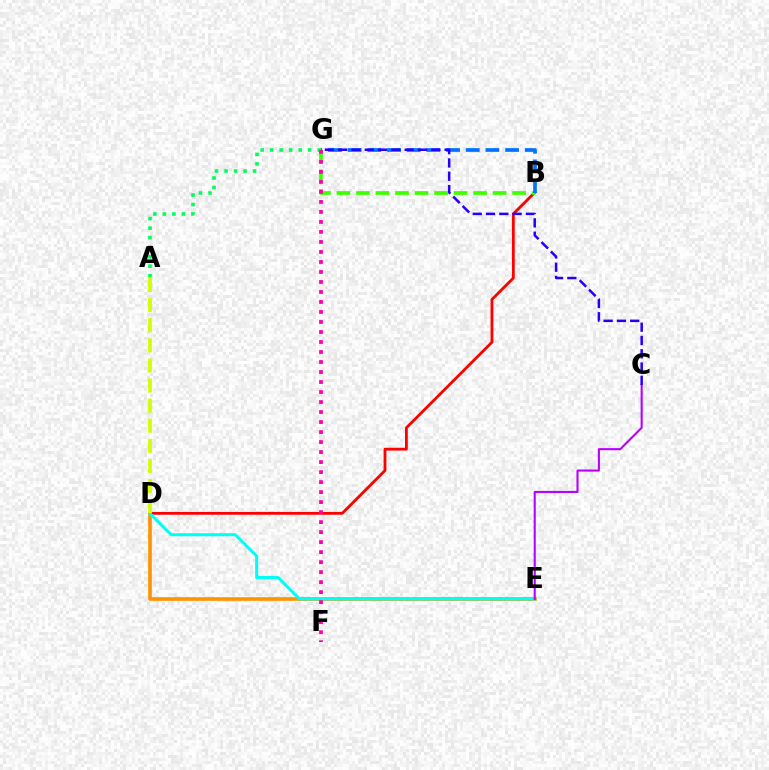{('B', 'D'): [{'color': '#ff0000', 'line_style': 'solid', 'thickness': 2.02}], ('D', 'E'): [{'color': '#ff9400', 'line_style': 'solid', 'thickness': 2.62}, {'color': '#00fff6', 'line_style': 'solid', 'thickness': 2.18}], ('B', 'G'): [{'color': '#3dff00', 'line_style': 'dashed', 'thickness': 2.65}, {'color': '#0074ff', 'line_style': 'dashed', 'thickness': 2.67}], ('A', 'D'): [{'color': '#d1ff00', 'line_style': 'dashed', 'thickness': 2.73}], ('A', 'G'): [{'color': '#00ff5c', 'line_style': 'dotted', 'thickness': 2.58}], ('C', 'E'): [{'color': '#b900ff', 'line_style': 'solid', 'thickness': 1.51}], ('F', 'G'): [{'color': '#ff00ac', 'line_style': 'dotted', 'thickness': 2.72}], ('C', 'G'): [{'color': '#2500ff', 'line_style': 'dashed', 'thickness': 1.81}]}